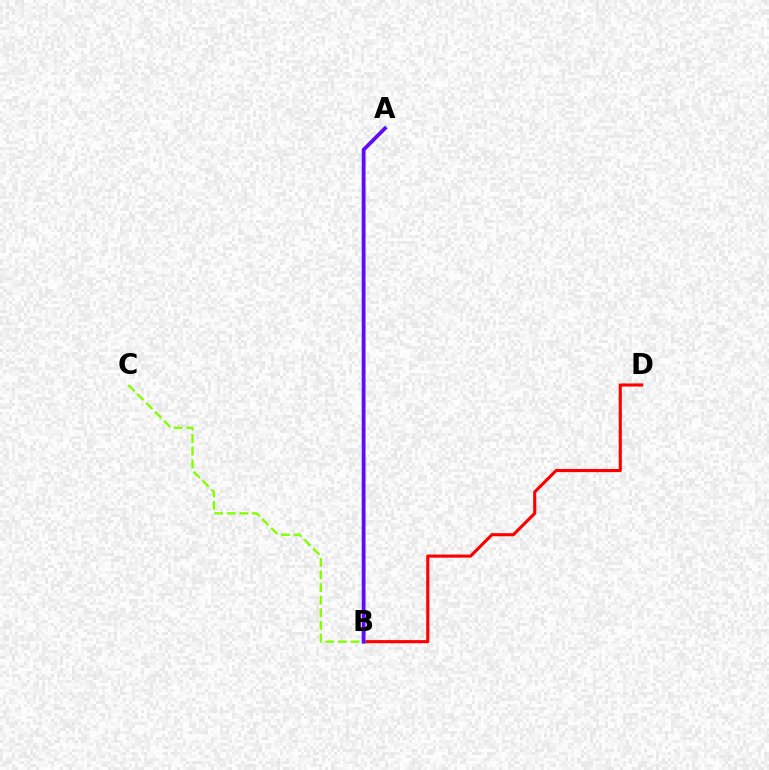{('B', 'D'): [{'color': '#ff0000', 'line_style': 'solid', 'thickness': 2.24}], ('A', 'B'): [{'color': '#00fff6', 'line_style': 'solid', 'thickness': 2.68}, {'color': '#7200ff', 'line_style': 'solid', 'thickness': 2.62}], ('B', 'C'): [{'color': '#84ff00', 'line_style': 'dashed', 'thickness': 1.71}]}